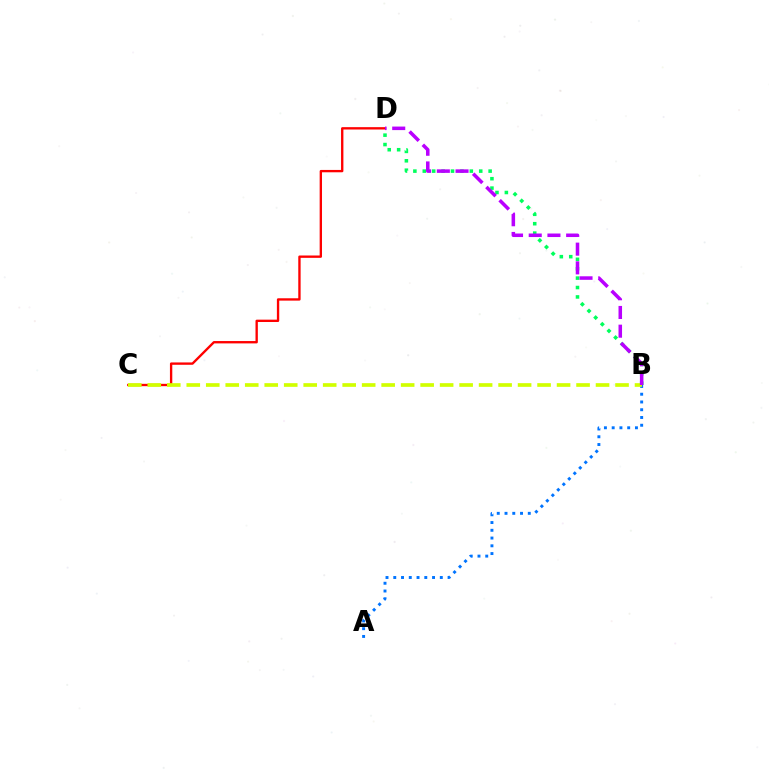{('A', 'B'): [{'color': '#0074ff', 'line_style': 'dotted', 'thickness': 2.11}], ('B', 'D'): [{'color': '#00ff5c', 'line_style': 'dotted', 'thickness': 2.56}, {'color': '#b900ff', 'line_style': 'dashed', 'thickness': 2.54}], ('C', 'D'): [{'color': '#ff0000', 'line_style': 'solid', 'thickness': 1.69}], ('B', 'C'): [{'color': '#d1ff00', 'line_style': 'dashed', 'thickness': 2.65}]}